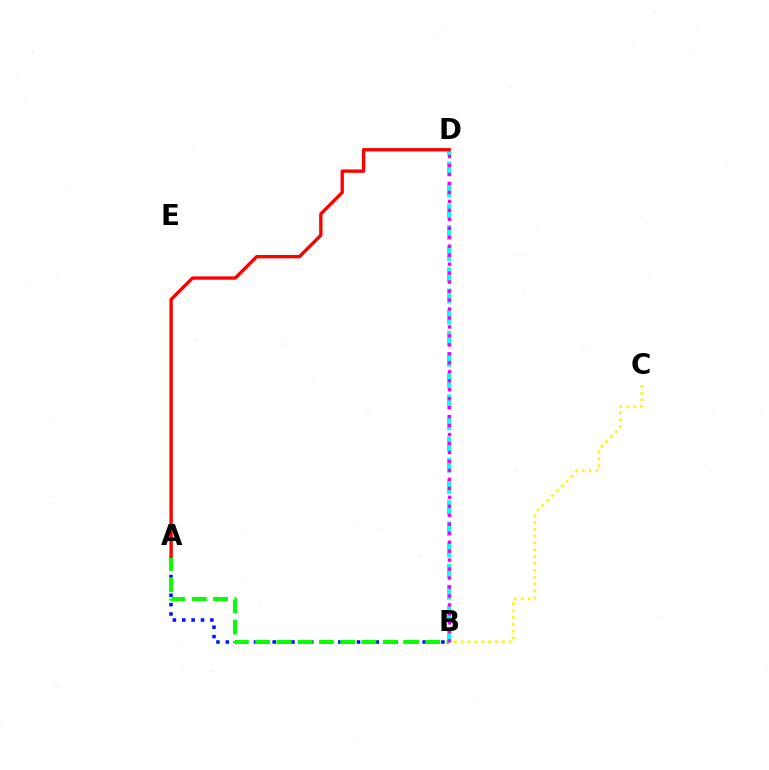{('A', 'B'): [{'color': '#0010ff', 'line_style': 'dotted', 'thickness': 2.55}, {'color': '#08ff00', 'line_style': 'dashed', 'thickness': 2.89}], ('B', 'C'): [{'color': '#fcf500', 'line_style': 'dotted', 'thickness': 1.86}], ('B', 'D'): [{'color': '#00fff6', 'line_style': 'dashed', 'thickness': 2.88}, {'color': '#ee00ff', 'line_style': 'dotted', 'thickness': 2.44}], ('A', 'D'): [{'color': '#ff0000', 'line_style': 'solid', 'thickness': 2.41}]}